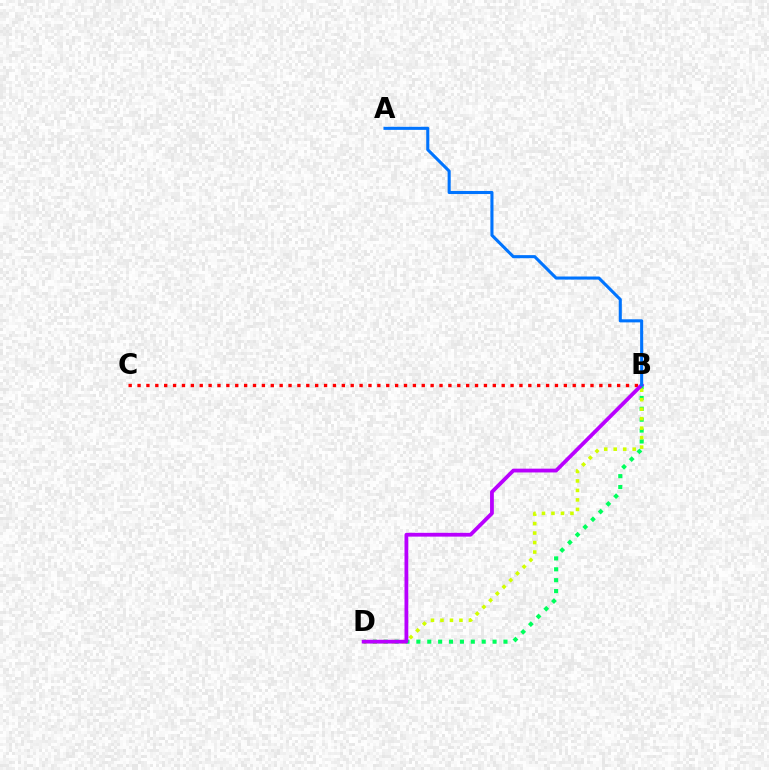{('B', 'D'): [{'color': '#00ff5c', 'line_style': 'dotted', 'thickness': 2.96}, {'color': '#d1ff00', 'line_style': 'dotted', 'thickness': 2.58}, {'color': '#b900ff', 'line_style': 'solid', 'thickness': 2.73}], ('B', 'C'): [{'color': '#ff0000', 'line_style': 'dotted', 'thickness': 2.41}], ('A', 'B'): [{'color': '#0074ff', 'line_style': 'solid', 'thickness': 2.22}]}